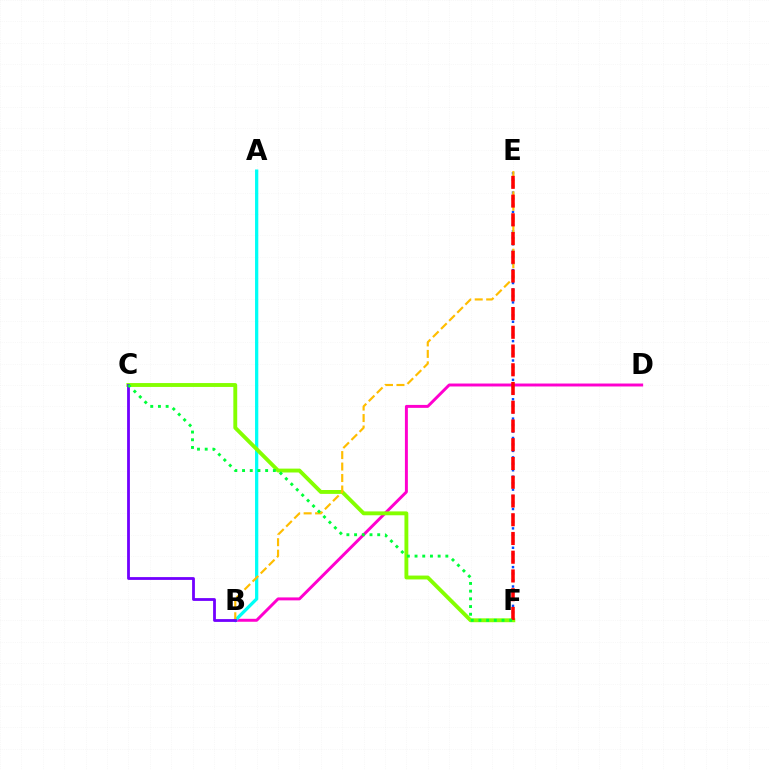{('E', 'F'): [{'color': '#004bff', 'line_style': 'dotted', 'thickness': 1.75}, {'color': '#ff0000', 'line_style': 'dashed', 'thickness': 2.55}], ('B', 'D'): [{'color': '#ff00cf', 'line_style': 'solid', 'thickness': 2.12}], ('A', 'B'): [{'color': '#00fff6', 'line_style': 'solid', 'thickness': 2.35}], ('C', 'F'): [{'color': '#84ff00', 'line_style': 'solid', 'thickness': 2.79}, {'color': '#00ff39', 'line_style': 'dotted', 'thickness': 2.09}], ('B', 'E'): [{'color': '#ffbd00', 'line_style': 'dashed', 'thickness': 1.56}], ('B', 'C'): [{'color': '#7200ff', 'line_style': 'solid', 'thickness': 2.01}]}